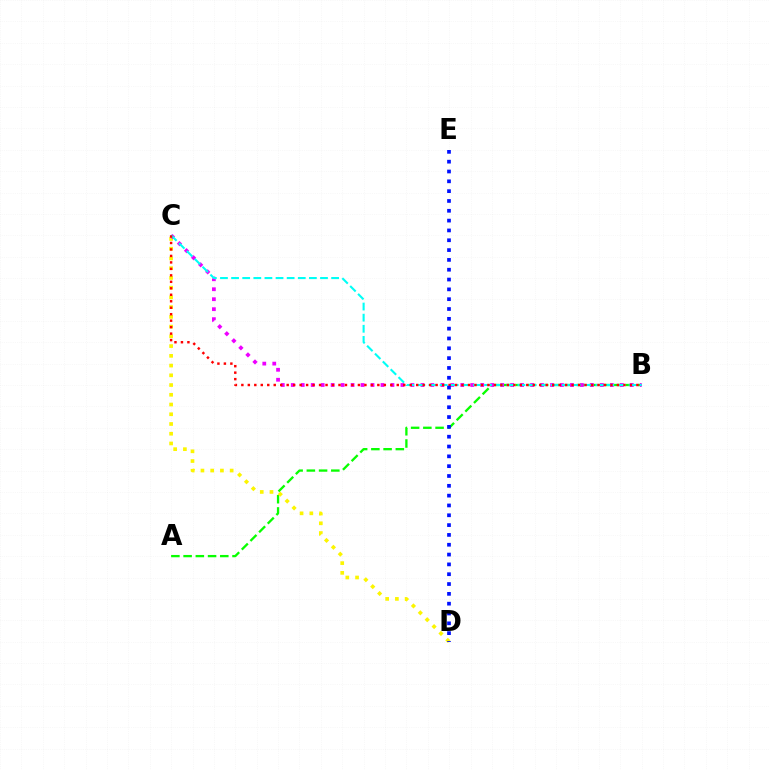{('A', 'B'): [{'color': '#08ff00', 'line_style': 'dashed', 'thickness': 1.66}], ('C', 'D'): [{'color': '#fcf500', 'line_style': 'dotted', 'thickness': 2.65}], ('B', 'C'): [{'color': '#ee00ff', 'line_style': 'dotted', 'thickness': 2.71}, {'color': '#00fff6', 'line_style': 'dashed', 'thickness': 1.51}, {'color': '#ff0000', 'line_style': 'dotted', 'thickness': 1.76}], ('D', 'E'): [{'color': '#0010ff', 'line_style': 'dotted', 'thickness': 2.67}]}